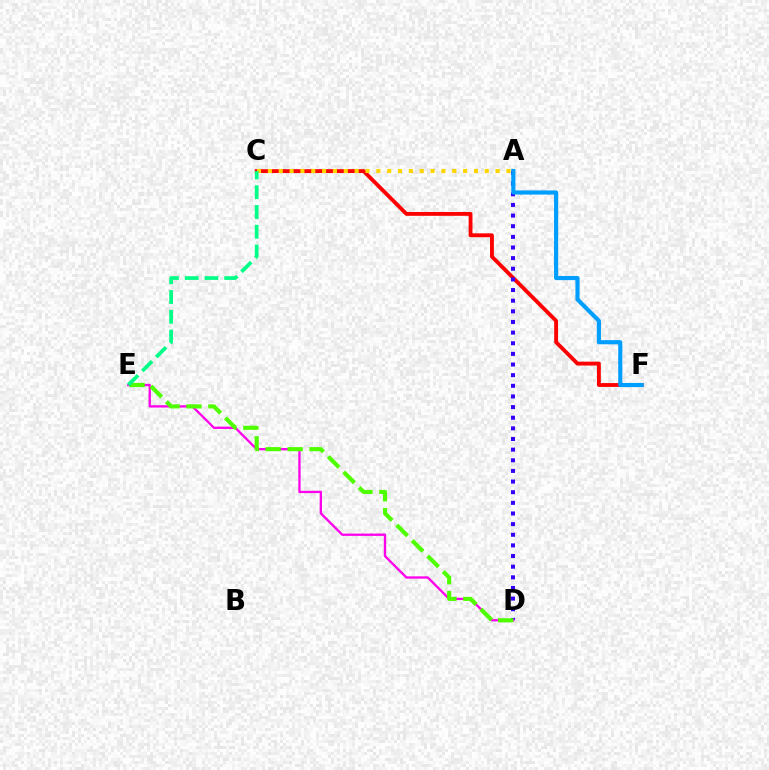{('C', 'F'): [{'color': '#ff0000', 'line_style': 'solid', 'thickness': 2.77}], ('A', 'D'): [{'color': '#3700ff', 'line_style': 'dotted', 'thickness': 2.89}], ('D', 'E'): [{'color': '#ff00ed', 'line_style': 'solid', 'thickness': 1.67}, {'color': '#4fff00', 'line_style': 'dashed', 'thickness': 2.97}], ('A', 'C'): [{'color': '#ffd500', 'line_style': 'dotted', 'thickness': 2.95}], ('A', 'F'): [{'color': '#009eff', 'line_style': 'solid', 'thickness': 2.99}], ('C', 'E'): [{'color': '#00ff86', 'line_style': 'dashed', 'thickness': 2.68}]}